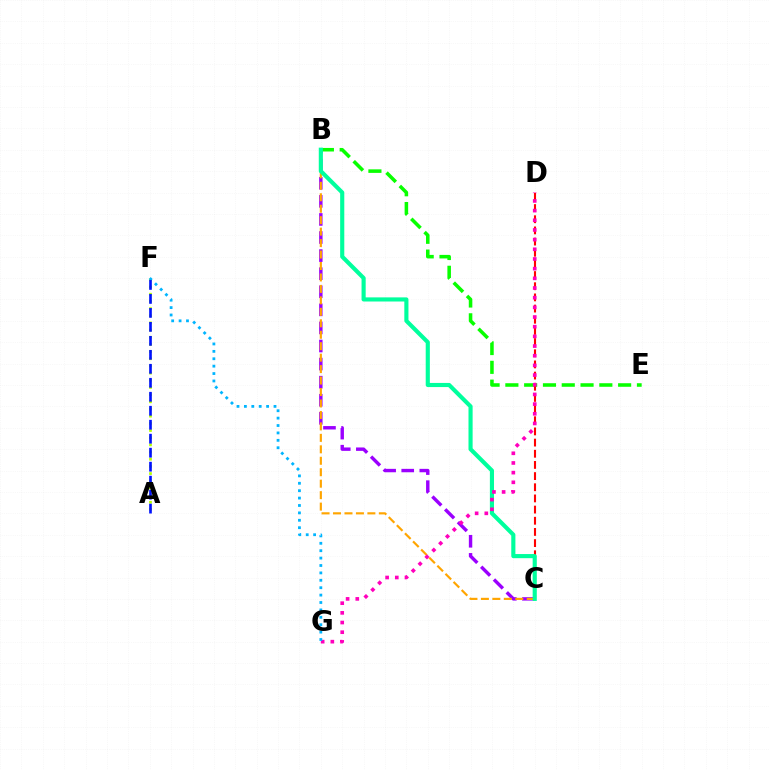{('B', 'C'): [{'color': '#9b00ff', 'line_style': 'dashed', 'thickness': 2.46}, {'color': '#ffa500', 'line_style': 'dashed', 'thickness': 1.56}, {'color': '#00ff9d', 'line_style': 'solid', 'thickness': 2.97}], ('B', 'E'): [{'color': '#08ff00', 'line_style': 'dashed', 'thickness': 2.55}], ('C', 'D'): [{'color': '#ff0000', 'line_style': 'dashed', 'thickness': 1.52}], ('A', 'F'): [{'color': '#b3ff00', 'line_style': 'dotted', 'thickness': 1.95}, {'color': '#0010ff', 'line_style': 'dashed', 'thickness': 1.9}], ('D', 'G'): [{'color': '#ff00bd', 'line_style': 'dotted', 'thickness': 2.63}], ('F', 'G'): [{'color': '#00b5ff', 'line_style': 'dotted', 'thickness': 2.01}]}